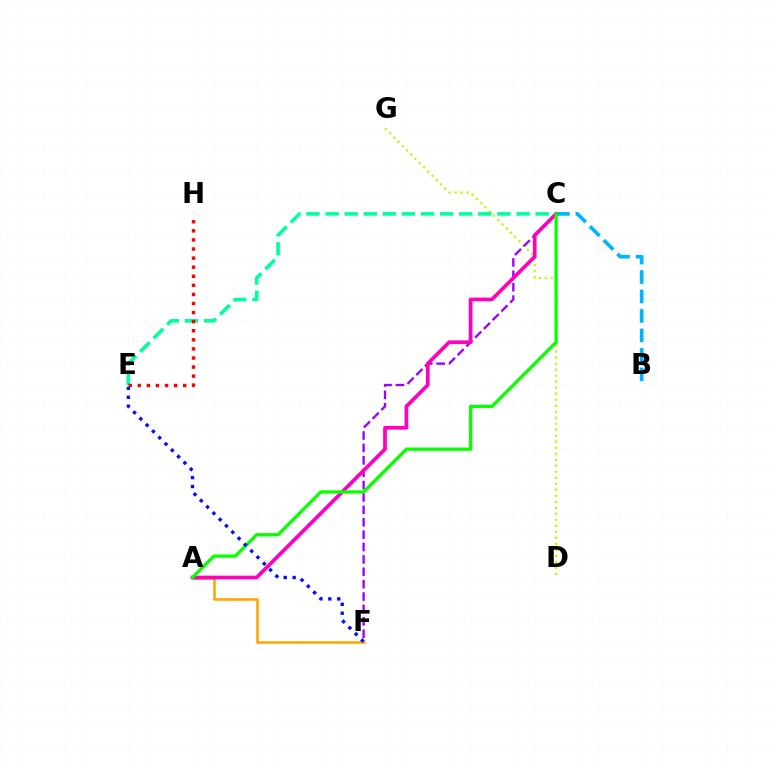{('B', 'C'): [{'color': '#00b5ff', 'line_style': 'dashed', 'thickness': 2.65}], ('D', 'G'): [{'color': '#b3ff00', 'line_style': 'dotted', 'thickness': 1.63}], ('C', 'E'): [{'color': '#00ff9d', 'line_style': 'dashed', 'thickness': 2.59}], ('A', 'F'): [{'color': '#ffa500', 'line_style': 'solid', 'thickness': 1.83}], ('C', 'F'): [{'color': '#9b00ff', 'line_style': 'dashed', 'thickness': 1.68}], ('A', 'C'): [{'color': '#ff00bd', 'line_style': 'solid', 'thickness': 2.67}, {'color': '#08ff00', 'line_style': 'solid', 'thickness': 2.37}], ('E', 'H'): [{'color': '#ff0000', 'line_style': 'dotted', 'thickness': 2.47}], ('E', 'F'): [{'color': '#0010ff', 'line_style': 'dotted', 'thickness': 2.42}]}